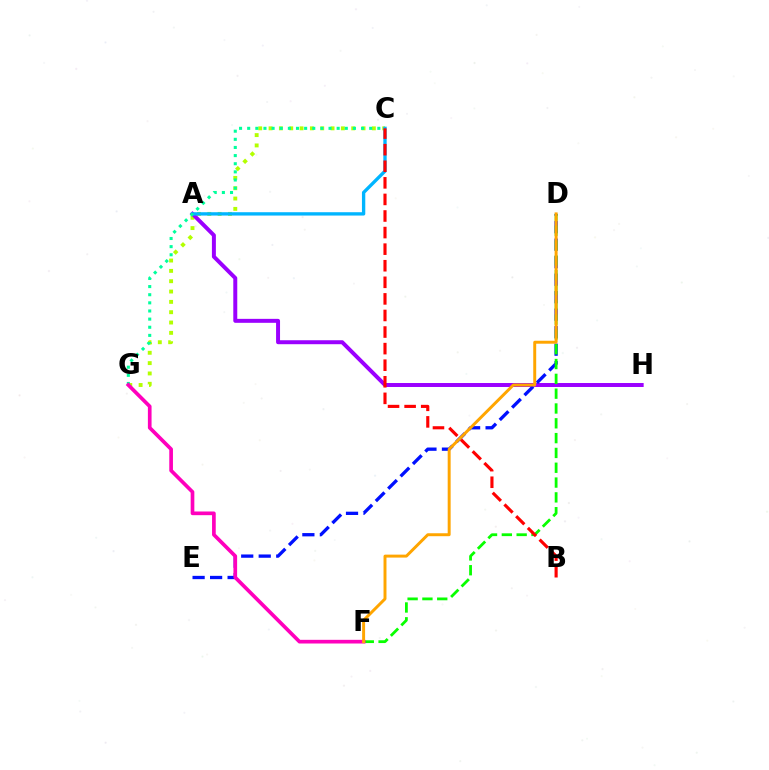{('C', 'G'): [{'color': '#b3ff00', 'line_style': 'dotted', 'thickness': 2.81}, {'color': '#00ff9d', 'line_style': 'dotted', 'thickness': 2.21}], ('A', 'H'): [{'color': '#9b00ff', 'line_style': 'solid', 'thickness': 2.86}], ('D', 'E'): [{'color': '#0010ff', 'line_style': 'dashed', 'thickness': 2.38}], ('A', 'C'): [{'color': '#00b5ff', 'line_style': 'solid', 'thickness': 2.41}], ('D', 'F'): [{'color': '#08ff00', 'line_style': 'dashed', 'thickness': 2.01}, {'color': '#ffa500', 'line_style': 'solid', 'thickness': 2.13}], ('F', 'G'): [{'color': '#ff00bd', 'line_style': 'solid', 'thickness': 2.65}], ('B', 'C'): [{'color': '#ff0000', 'line_style': 'dashed', 'thickness': 2.25}]}